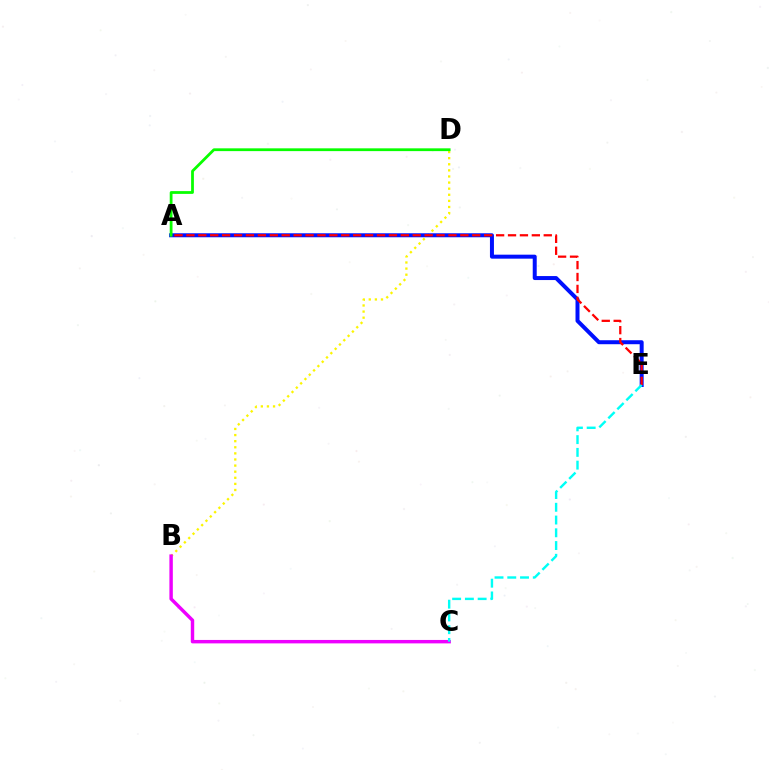{('B', 'D'): [{'color': '#fcf500', 'line_style': 'dotted', 'thickness': 1.66}], ('A', 'E'): [{'color': '#0010ff', 'line_style': 'solid', 'thickness': 2.87}, {'color': '#ff0000', 'line_style': 'dashed', 'thickness': 1.62}], ('B', 'C'): [{'color': '#ee00ff', 'line_style': 'solid', 'thickness': 2.47}], ('A', 'D'): [{'color': '#08ff00', 'line_style': 'solid', 'thickness': 2.0}], ('C', 'E'): [{'color': '#00fff6', 'line_style': 'dashed', 'thickness': 1.73}]}